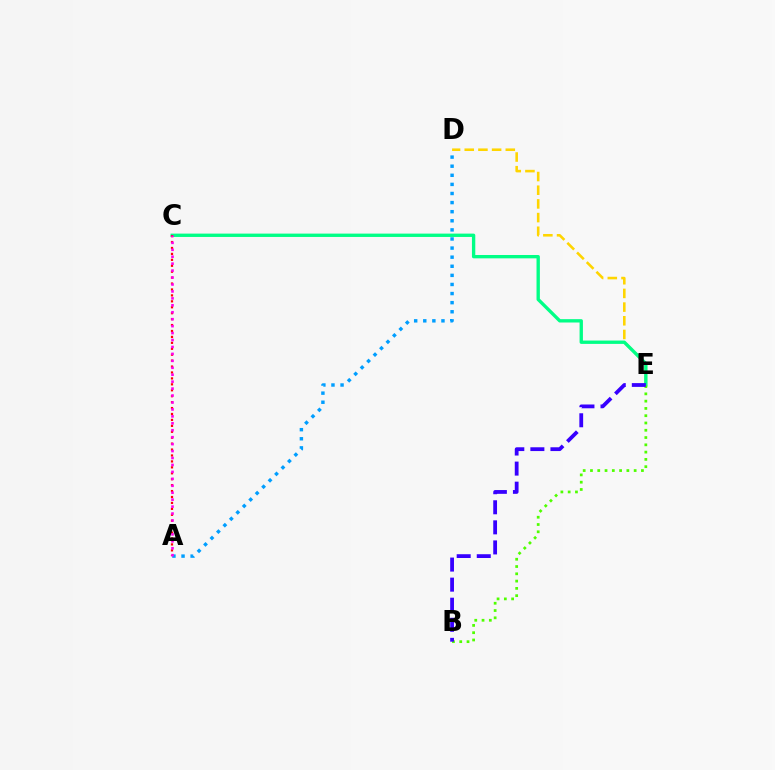{('D', 'E'): [{'color': '#ffd500', 'line_style': 'dashed', 'thickness': 1.86}], ('C', 'E'): [{'color': '#00ff86', 'line_style': 'solid', 'thickness': 2.41}], ('B', 'E'): [{'color': '#4fff00', 'line_style': 'dotted', 'thickness': 1.98}, {'color': '#3700ff', 'line_style': 'dashed', 'thickness': 2.73}], ('A', 'C'): [{'color': '#ff0000', 'line_style': 'dotted', 'thickness': 1.61}, {'color': '#ff00ed', 'line_style': 'dotted', 'thickness': 1.89}], ('A', 'D'): [{'color': '#009eff', 'line_style': 'dotted', 'thickness': 2.47}]}